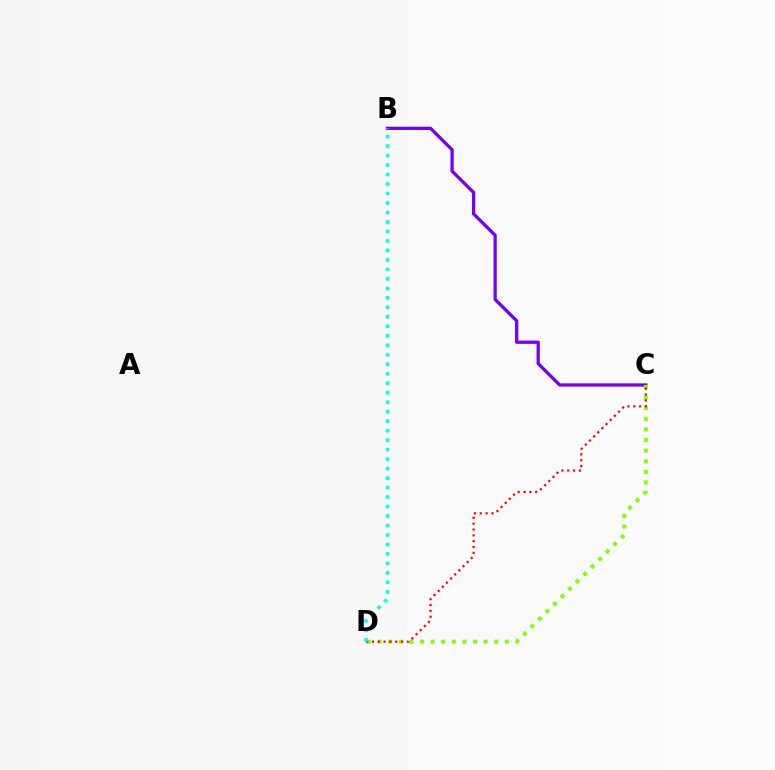{('B', 'C'): [{'color': '#7200ff', 'line_style': 'solid', 'thickness': 2.36}], ('C', 'D'): [{'color': '#84ff00', 'line_style': 'dotted', 'thickness': 2.88}, {'color': '#ff0000', 'line_style': 'dotted', 'thickness': 1.59}], ('B', 'D'): [{'color': '#00fff6', 'line_style': 'dotted', 'thickness': 2.58}]}